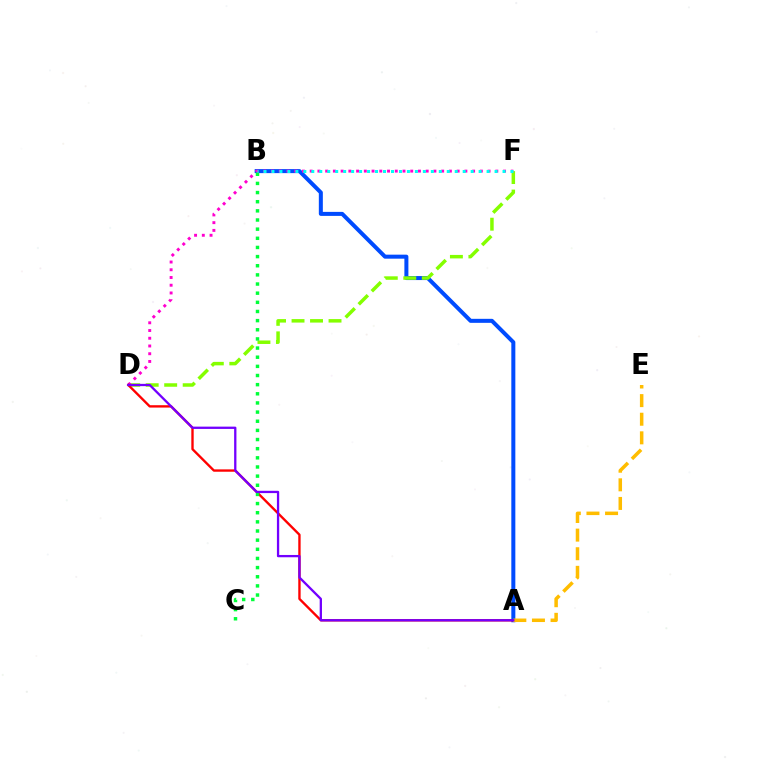{('A', 'B'): [{'color': '#004bff', 'line_style': 'solid', 'thickness': 2.89}], ('D', 'F'): [{'color': '#84ff00', 'line_style': 'dashed', 'thickness': 2.51}, {'color': '#ff00cf', 'line_style': 'dotted', 'thickness': 2.1}], ('A', 'D'): [{'color': '#ff0000', 'line_style': 'solid', 'thickness': 1.7}, {'color': '#7200ff', 'line_style': 'solid', 'thickness': 1.65}], ('B', 'C'): [{'color': '#00ff39', 'line_style': 'dotted', 'thickness': 2.49}], ('A', 'E'): [{'color': '#ffbd00', 'line_style': 'dashed', 'thickness': 2.53}], ('B', 'F'): [{'color': '#00fff6', 'line_style': 'dotted', 'thickness': 2.16}]}